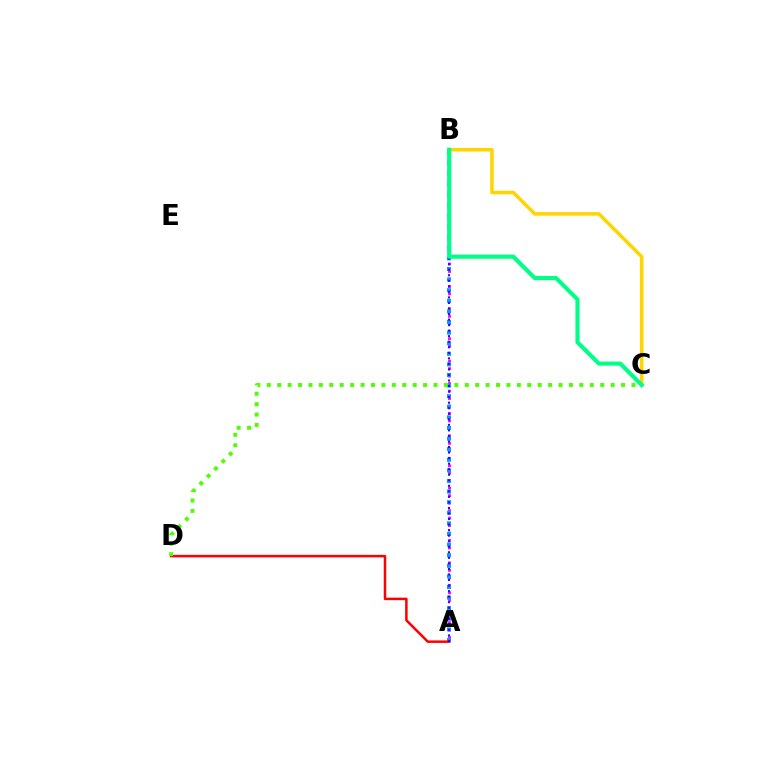{('A', 'B'): [{'color': '#ff00ed', 'line_style': 'dotted', 'thickness': 2.03}, {'color': '#009eff', 'line_style': 'dotted', 'thickness': 2.88}, {'color': '#3700ff', 'line_style': 'dotted', 'thickness': 1.51}], ('A', 'D'): [{'color': '#ff0000', 'line_style': 'solid', 'thickness': 1.8}], ('B', 'C'): [{'color': '#ffd500', 'line_style': 'solid', 'thickness': 2.55}, {'color': '#00ff86', 'line_style': 'solid', 'thickness': 2.97}], ('C', 'D'): [{'color': '#4fff00', 'line_style': 'dotted', 'thickness': 2.83}]}